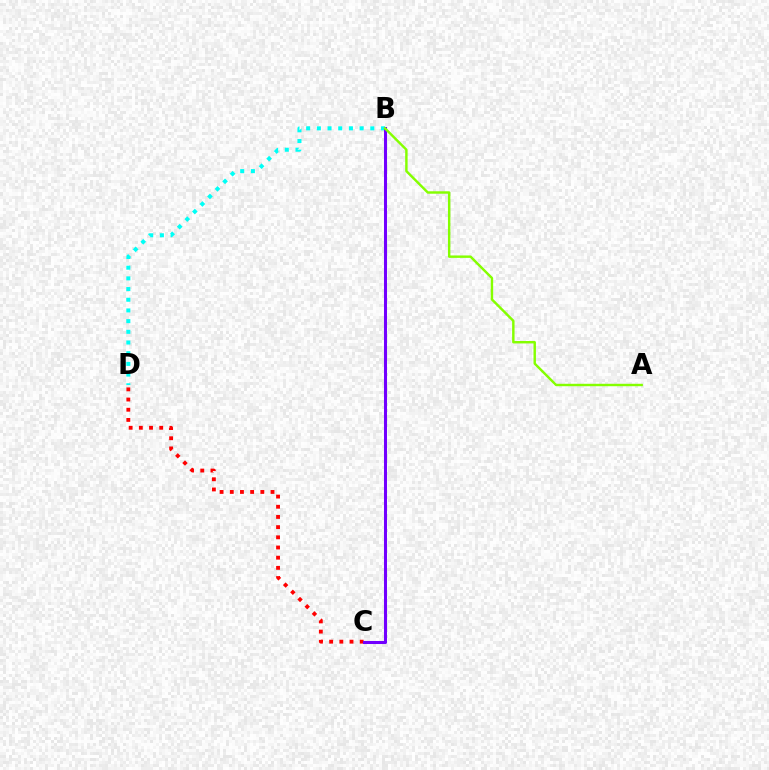{('B', 'D'): [{'color': '#00fff6', 'line_style': 'dotted', 'thickness': 2.9}], ('C', 'D'): [{'color': '#ff0000', 'line_style': 'dotted', 'thickness': 2.77}], ('B', 'C'): [{'color': '#7200ff', 'line_style': 'solid', 'thickness': 2.19}], ('A', 'B'): [{'color': '#84ff00', 'line_style': 'solid', 'thickness': 1.75}]}